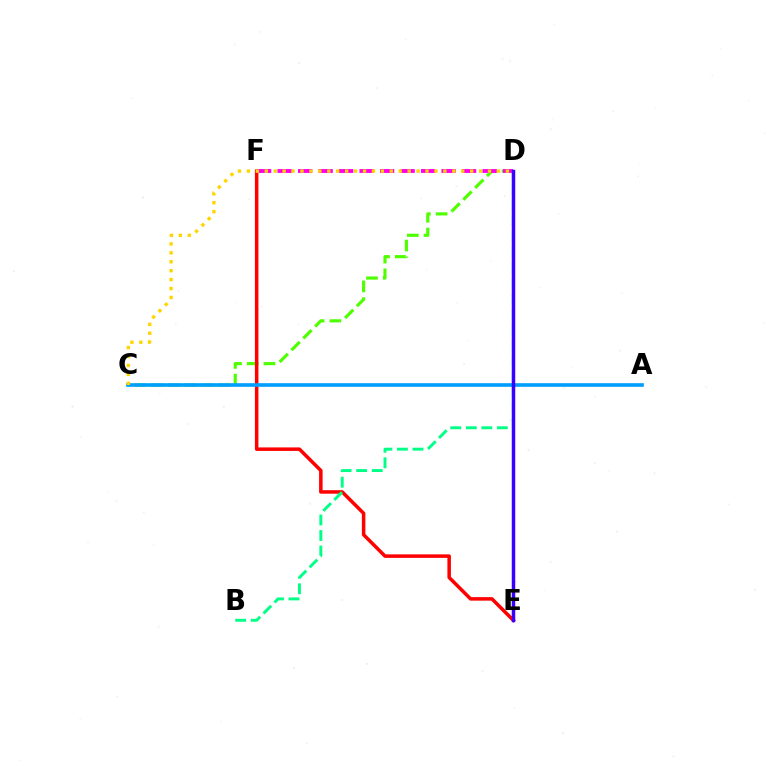{('C', 'D'): [{'color': '#4fff00', 'line_style': 'dashed', 'thickness': 2.27}, {'color': '#ffd500', 'line_style': 'dotted', 'thickness': 2.43}], ('E', 'F'): [{'color': '#ff0000', 'line_style': 'solid', 'thickness': 2.53}], ('D', 'F'): [{'color': '#ff00ed', 'line_style': 'dashed', 'thickness': 2.78}], ('A', 'C'): [{'color': '#009eff', 'line_style': 'solid', 'thickness': 2.62}], ('B', 'D'): [{'color': '#00ff86', 'line_style': 'dashed', 'thickness': 2.11}], ('D', 'E'): [{'color': '#3700ff', 'line_style': 'solid', 'thickness': 2.5}]}